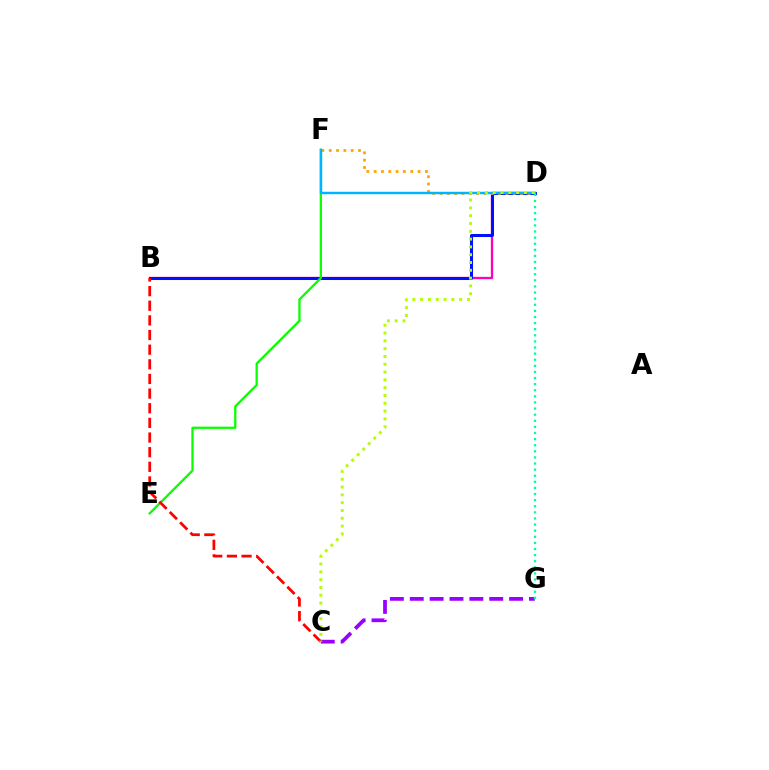{('C', 'G'): [{'color': '#9b00ff', 'line_style': 'dashed', 'thickness': 2.7}], ('B', 'D'): [{'color': '#ff00bd', 'line_style': 'solid', 'thickness': 1.66}, {'color': '#0010ff', 'line_style': 'solid', 'thickness': 2.18}], ('D', 'F'): [{'color': '#ffa500', 'line_style': 'dotted', 'thickness': 1.99}, {'color': '#00b5ff', 'line_style': 'solid', 'thickness': 1.77}], ('E', 'F'): [{'color': '#08ff00', 'line_style': 'solid', 'thickness': 1.64}], ('D', 'G'): [{'color': '#00ff9d', 'line_style': 'dotted', 'thickness': 1.66}], ('B', 'C'): [{'color': '#ff0000', 'line_style': 'dashed', 'thickness': 1.99}], ('C', 'D'): [{'color': '#b3ff00', 'line_style': 'dotted', 'thickness': 2.12}]}